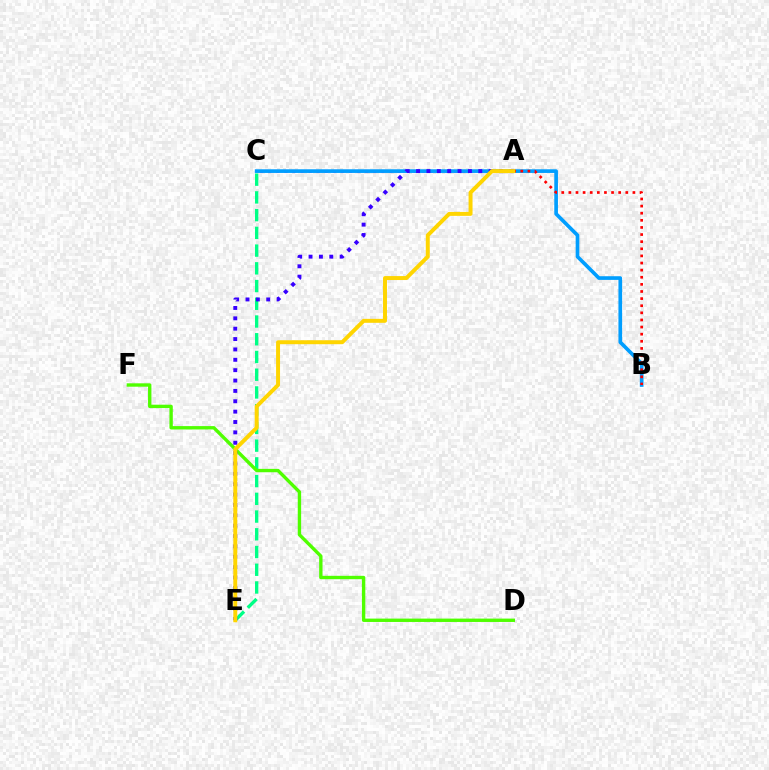{('A', 'C'): [{'color': '#ff00ed', 'line_style': 'dotted', 'thickness': 2.19}], ('B', 'C'): [{'color': '#009eff', 'line_style': 'solid', 'thickness': 2.64}], ('C', 'E'): [{'color': '#00ff86', 'line_style': 'dashed', 'thickness': 2.41}], ('D', 'F'): [{'color': '#4fff00', 'line_style': 'solid', 'thickness': 2.43}], ('A', 'B'): [{'color': '#ff0000', 'line_style': 'dotted', 'thickness': 1.93}], ('A', 'E'): [{'color': '#3700ff', 'line_style': 'dotted', 'thickness': 2.82}, {'color': '#ffd500', 'line_style': 'solid', 'thickness': 2.85}]}